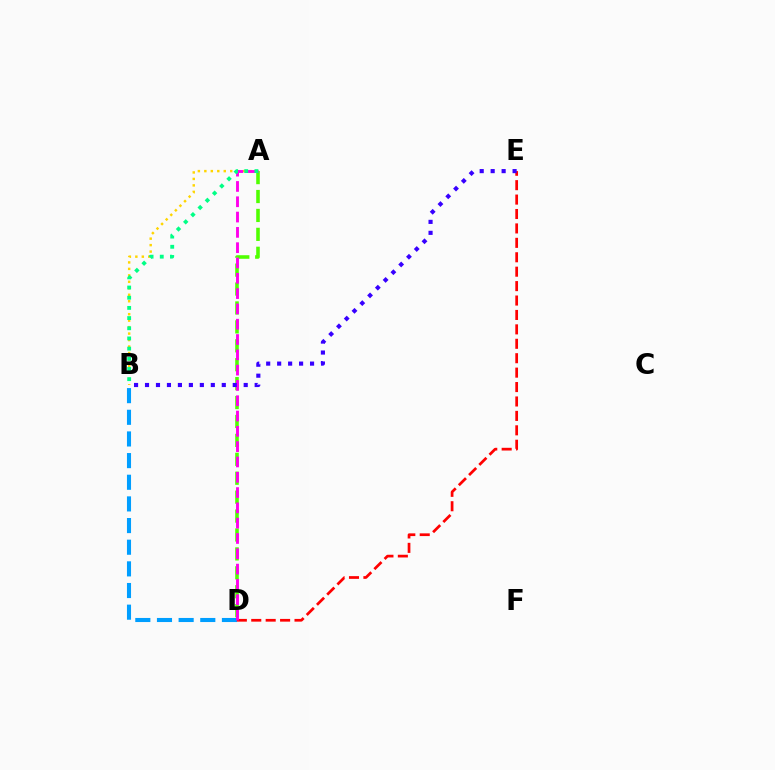{('A', 'D'): [{'color': '#4fff00', 'line_style': 'dashed', 'thickness': 2.57}, {'color': '#ff00ed', 'line_style': 'dashed', 'thickness': 2.08}], ('B', 'D'): [{'color': '#009eff', 'line_style': 'dashed', 'thickness': 2.94}], ('A', 'B'): [{'color': '#ffd500', 'line_style': 'dotted', 'thickness': 1.76}, {'color': '#00ff86', 'line_style': 'dotted', 'thickness': 2.77}], ('D', 'E'): [{'color': '#ff0000', 'line_style': 'dashed', 'thickness': 1.96}], ('B', 'E'): [{'color': '#3700ff', 'line_style': 'dotted', 'thickness': 2.98}]}